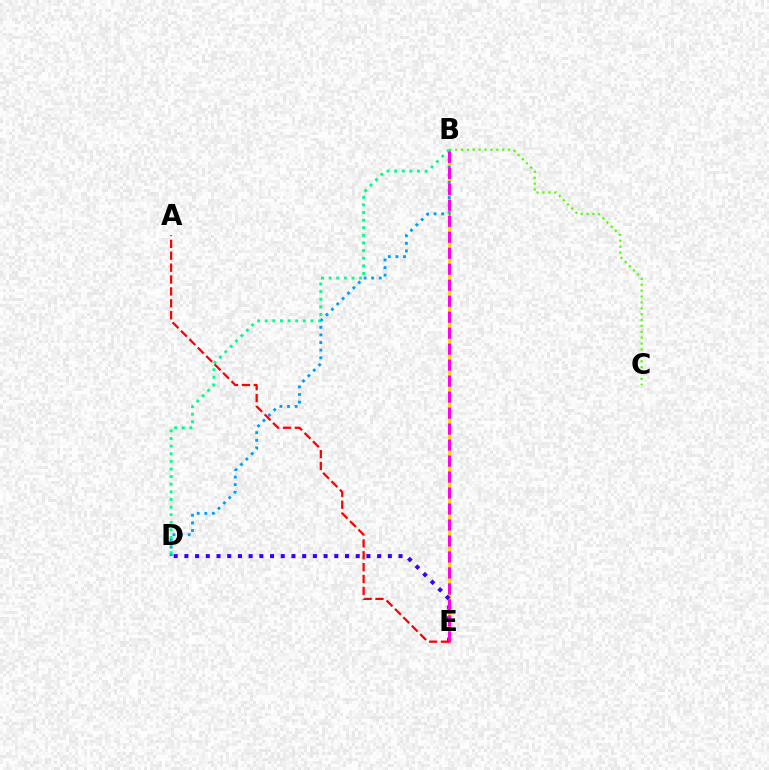{('B', 'E'): [{'color': '#ffd500', 'line_style': 'solid', 'thickness': 2.1}, {'color': '#ff00ed', 'line_style': 'dashed', 'thickness': 2.17}], ('B', 'C'): [{'color': '#4fff00', 'line_style': 'dotted', 'thickness': 1.6}], ('B', 'D'): [{'color': '#009eff', 'line_style': 'dotted', 'thickness': 2.07}, {'color': '#00ff86', 'line_style': 'dotted', 'thickness': 2.07}], ('D', 'E'): [{'color': '#3700ff', 'line_style': 'dotted', 'thickness': 2.91}], ('A', 'E'): [{'color': '#ff0000', 'line_style': 'dashed', 'thickness': 1.62}]}